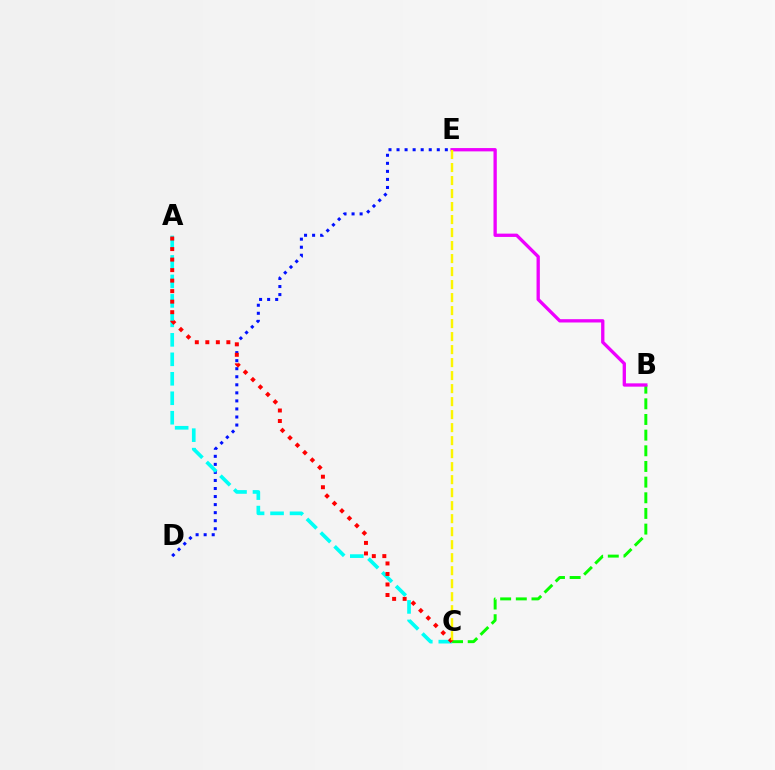{('D', 'E'): [{'color': '#0010ff', 'line_style': 'dotted', 'thickness': 2.19}], ('A', 'C'): [{'color': '#00fff6', 'line_style': 'dashed', 'thickness': 2.65}, {'color': '#ff0000', 'line_style': 'dotted', 'thickness': 2.86}], ('B', 'C'): [{'color': '#08ff00', 'line_style': 'dashed', 'thickness': 2.13}], ('B', 'E'): [{'color': '#ee00ff', 'line_style': 'solid', 'thickness': 2.38}], ('C', 'E'): [{'color': '#fcf500', 'line_style': 'dashed', 'thickness': 1.77}]}